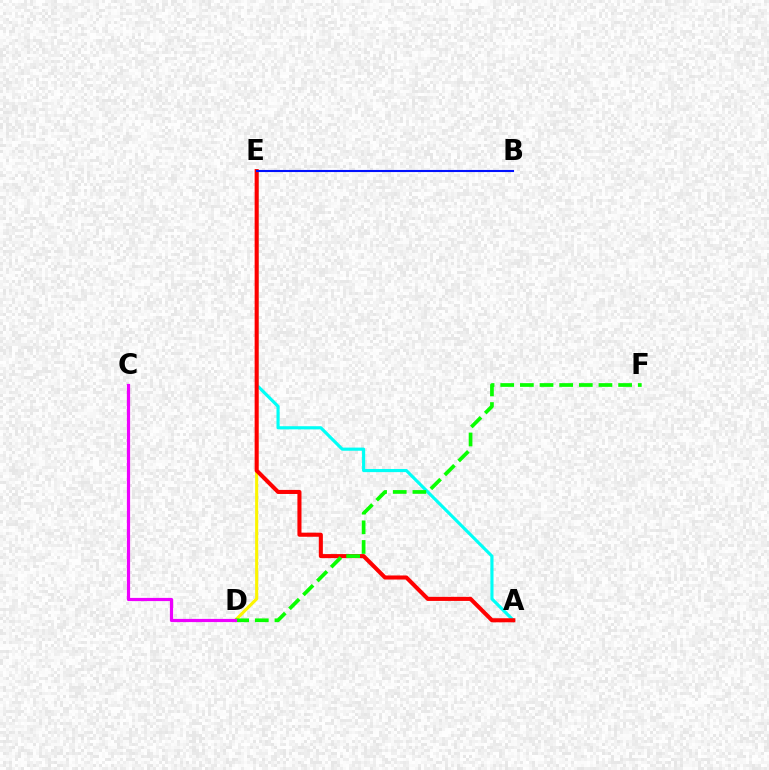{('D', 'E'): [{'color': '#fcf500', 'line_style': 'solid', 'thickness': 2.21}], ('A', 'E'): [{'color': '#00fff6', 'line_style': 'solid', 'thickness': 2.26}, {'color': '#ff0000', 'line_style': 'solid', 'thickness': 2.93}], ('D', 'F'): [{'color': '#08ff00', 'line_style': 'dashed', 'thickness': 2.67}], ('B', 'E'): [{'color': '#0010ff', 'line_style': 'solid', 'thickness': 1.51}], ('C', 'D'): [{'color': '#ee00ff', 'line_style': 'solid', 'thickness': 2.3}]}